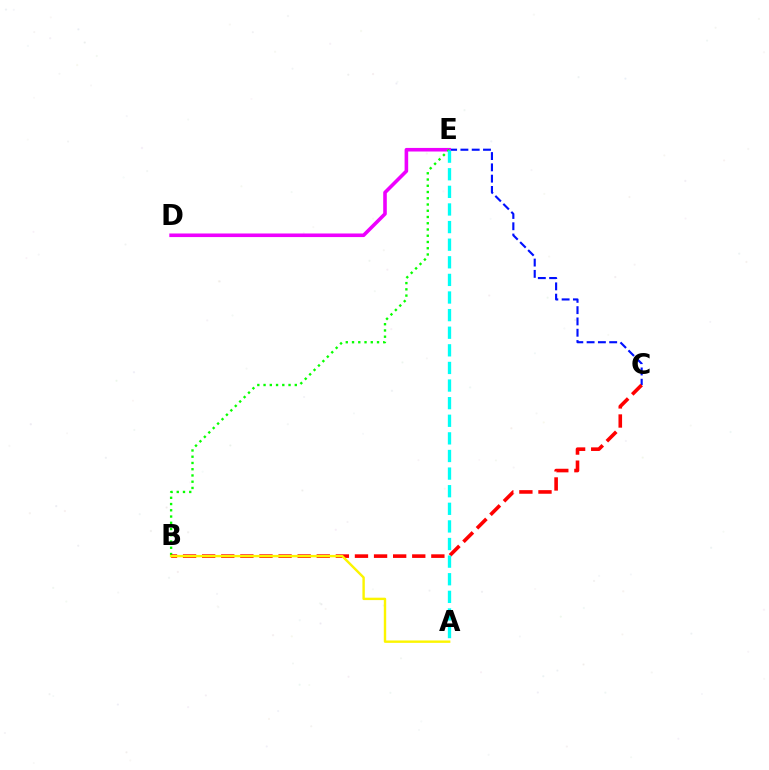{('C', 'E'): [{'color': '#0010ff', 'line_style': 'dashed', 'thickness': 1.53}], ('D', 'E'): [{'color': '#ee00ff', 'line_style': 'solid', 'thickness': 2.58}], ('B', 'E'): [{'color': '#08ff00', 'line_style': 'dotted', 'thickness': 1.7}], ('B', 'C'): [{'color': '#ff0000', 'line_style': 'dashed', 'thickness': 2.59}], ('A', 'E'): [{'color': '#00fff6', 'line_style': 'dashed', 'thickness': 2.39}], ('A', 'B'): [{'color': '#fcf500', 'line_style': 'solid', 'thickness': 1.73}]}